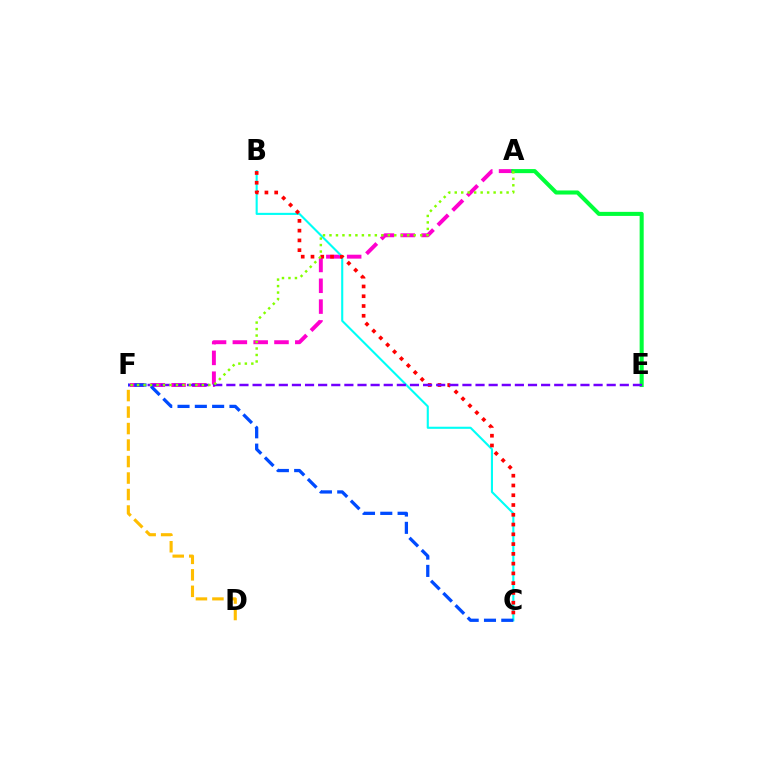{('A', 'F'): [{'color': '#ff00cf', 'line_style': 'dashed', 'thickness': 2.83}, {'color': '#84ff00', 'line_style': 'dotted', 'thickness': 1.76}], ('A', 'E'): [{'color': '#00ff39', 'line_style': 'solid', 'thickness': 2.93}], ('B', 'C'): [{'color': '#00fff6', 'line_style': 'solid', 'thickness': 1.52}, {'color': '#ff0000', 'line_style': 'dotted', 'thickness': 2.65}], ('E', 'F'): [{'color': '#7200ff', 'line_style': 'dashed', 'thickness': 1.78}], ('D', 'F'): [{'color': '#ffbd00', 'line_style': 'dashed', 'thickness': 2.24}], ('C', 'F'): [{'color': '#004bff', 'line_style': 'dashed', 'thickness': 2.35}]}